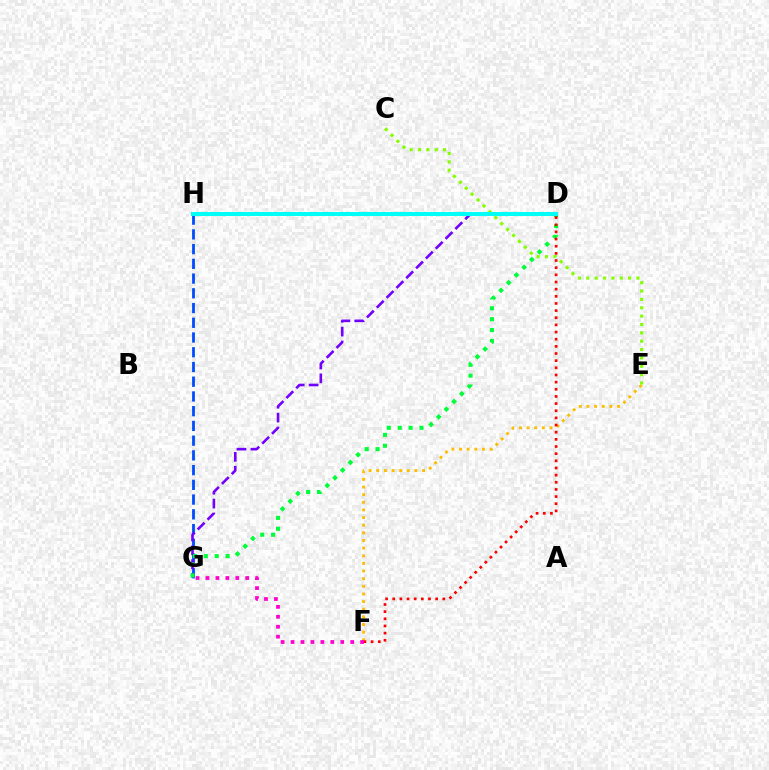{('G', 'H'): [{'color': '#004bff', 'line_style': 'dashed', 'thickness': 2.0}], ('D', 'G'): [{'color': '#7200ff', 'line_style': 'dashed', 'thickness': 1.89}, {'color': '#00ff39', 'line_style': 'dotted', 'thickness': 2.96}], ('E', 'F'): [{'color': '#ffbd00', 'line_style': 'dotted', 'thickness': 2.08}], ('C', 'E'): [{'color': '#84ff00', 'line_style': 'dotted', 'thickness': 2.27}], ('D', 'H'): [{'color': '#00fff6', 'line_style': 'solid', 'thickness': 2.9}], ('D', 'F'): [{'color': '#ff0000', 'line_style': 'dotted', 'thickness': 1.94}], ('F', 'G'): [{'color': '#ff00cf', 'line_style': 'dotted', 'thickness': 2.7}]}